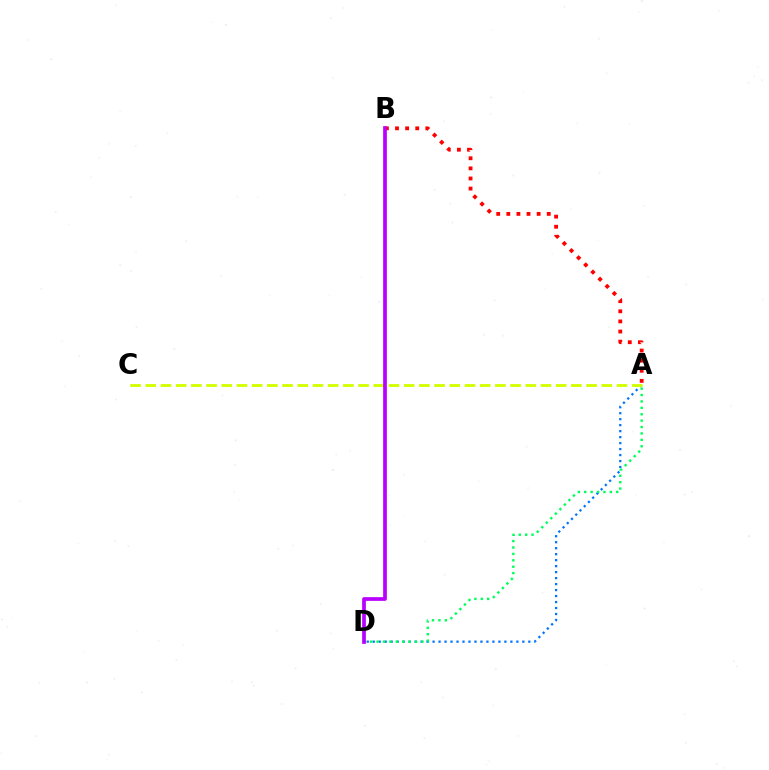{('A', 'D'): [{'color': '#0074ff', 'line_style': 'dotted', 'thickness': 1.63}, {'color': '#00ff5c', 'line_style': 'dotted', 'thickness': 1.74}], ('A', 'C'): [{'color': '#d1ff00', 'line_style': 'dashed', 'thickness': 2.07}], ('A', 'B'): [{'color': '#ff0000', 'line_style': 'dotted', 'thickness': 2.75}], ('B', 'D'): [{'color': '#b900ff', 'line_style': 'solid', 'thickness': 2.68}]}